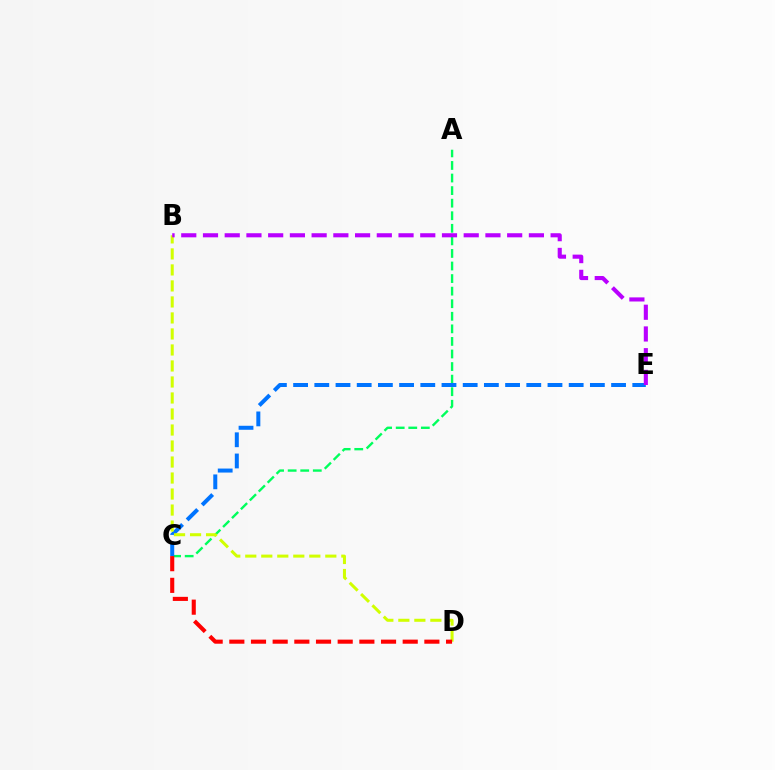{('A', 'C'): [{'color': '#00ff5c', 'line_style': 'dashed', 'thickness': 1.71}], ('C', 'E'): [{'color': '#0074ff', 'line_style': 'dashed', 'thickness': 2.88}], ('B', 'D'): [{'color': '#d1ff00', 'line_style': 'dashed', 'thickness': 2.17}], ('B', 'E'): [{'color': '#b900ff', 'line_style': 'dashed', 'thickness': 2.95}], ('C', 'D'): [{'color': '#ff0000', 'line_style': 'dashed', 'thickness': 2.94}]}